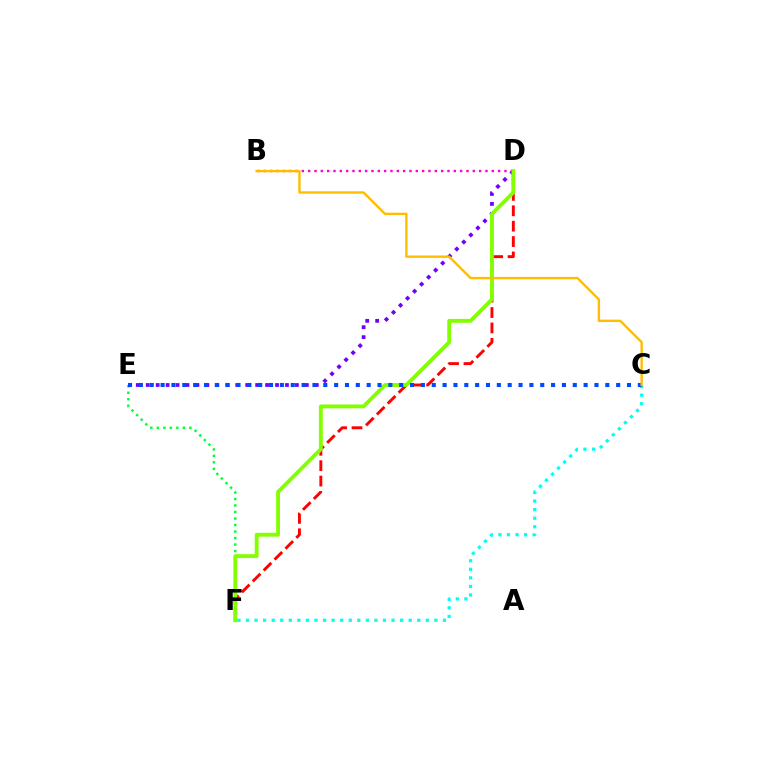{('D', 'F'): [{'color': '#ff0000', 'line_style': 'dashed', 'thickness': 2.09}, {'color': '#84ff00', 'line_style': 'solid', 'thickness': 2.78}], ('B', 'D'): [{'color': '#ff00cf', 'line_style': 'dotted', 'thickness': 1.72}], ('E', 'F'): [{'color': '#00ff39', 'line_style': 'dotted', 'thickness': 1.77}], ('D', 'E'): [{'color': '#7200ff', 'line_style': 'dotted', 'thickness': 2.7}], ('C', 'F'): [{'color': '#00fff6', 'line_style': 'dotted', 'thickness': 2.33}], ('C', 'E'): [{'color': '#004bff', 'line_style': 'dotted', 'thickness': 2.95}], ('B', 'C'): [{'color': '#ffbd00', 'line_style': 'solid', 'thickness': 1.71}]}